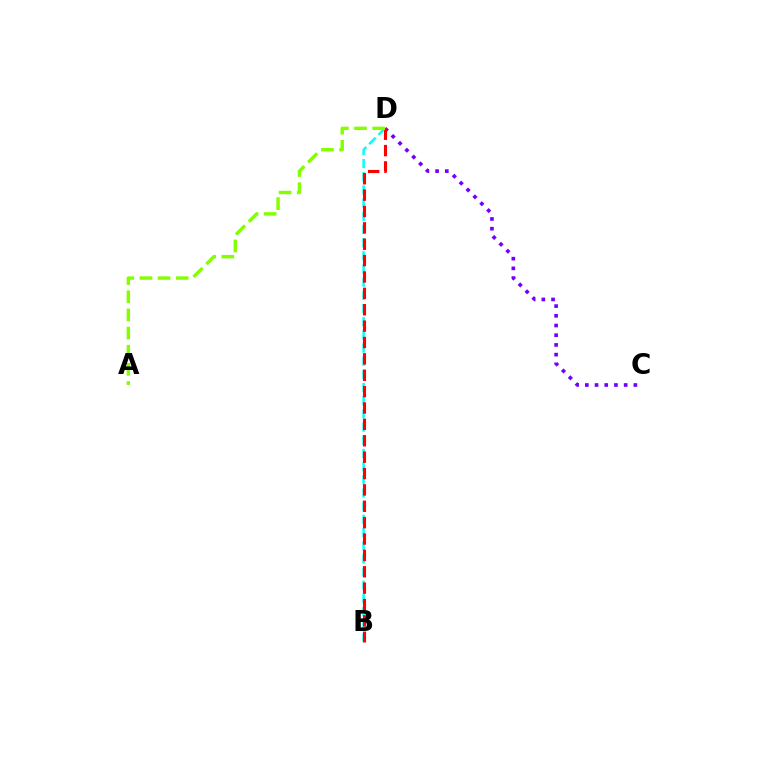{('C', 'D'): [{'color': '#7200ff', 'line_style': 'dotted', 'thickness': 2.64}], ('B', 'D'): [{'color': '#00fff6', 'line_style': 'dashed', 'thickness': 1.79}, {'color': '#ff0000', 'line_style': 'dashed', 'thickness': 2.22}], ('A', 'D'): [{'color': '#84ff00', 'line_style': 'dashed', 'thickness': 2.47}]}